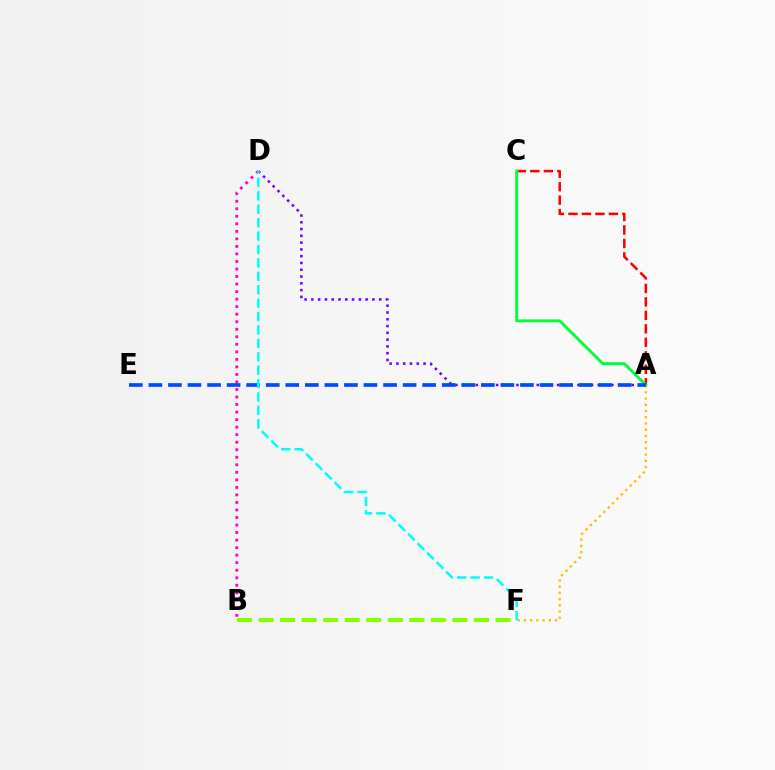{('B', 'F'): [{'color': '#84ff00', 'line_style': 'dashed', 'thickness': 2.93}], ('B', 'D'): [{'color': '#ff00cf', 'line_style': 'dotted', 'thickness': 2.05}], ('A', 'C'): [{'color': '#ff0000', 'line_style': 'dashed', 'thickness': 1.83}, {'color': '#00ff39', 'line_style': 'solid', 'thickness': 2.11}], ('A', 'D'): [{'color': '#7200ff', 'line_style': 'dotted', 'thickness': 1.84}], ('A', 'F'): [{'color': '#ffbd00', 'line_style': 'dotted', 'thickness': 1.69}], ('A', 'E'): [{'color': '#004bff', 'line_style': 'dashed', 'thickness': 2.66}], ('D', 'F'): [{'color': '#00fff6', 'line_style': 'dashed', 'thickness': 1.82}]}